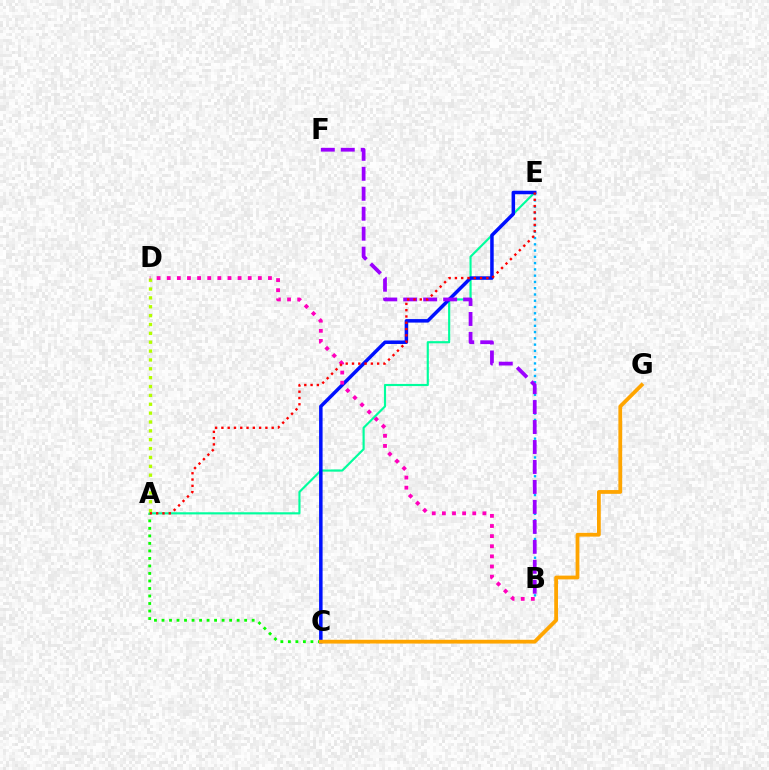{('A', 'C'): [{'color': '#08ff00', 'line_style': 'dotted', 'thickness': 2.04}], ('A', 'E'): [{'color': '#00ff9d', 'line_style': 'solid', 'thickness': 1.55}, {'color': '#ff0000', 'line_style': 'dotted', 'thickness': 1.71}], ('A', 'D'): [{'color': '#b3ff00', 'line_style': 'dotted', 'thickness': 2.41}], ('B', 'E'): [{'color': '#00b5ff', 'line_style': 'dotted', 'thickness': 1.7}], ('C', 'E'): [{'color': '#0010ff', 'line_style': 'solid', 'thickness': 2.52}], ('C', 'G'): [{'color': '#ffa500', 'line_style': 'solid', 'thickness': 2.72}], ('B', 'F'): [{'color': '#9b00ff', 'line_style': 'dashed', 'thickness': 2.71}], ('B', 'D'): [{'color': '#ff00bd', 'line_style': 'dotted', 'thickness': 2.75}]}